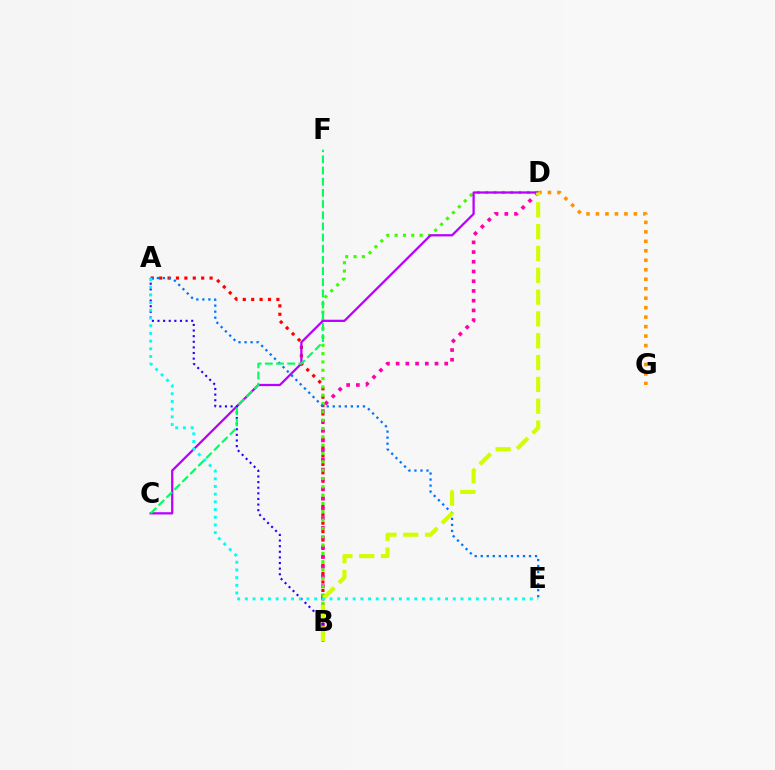{('A', 'B'): [{'color': '#ff0000', 'line_style': 'dotted', 'thickness': 2.28}, {'color': '#2500ff', 'line_style': 'dotted', 'thickness': 1.53}], ('B', 'D'): [{'color': '#ff00ac', 'line_style': 'dotted', 'thickness': 2.64}, {'color': '#3dff00', 'line_style': 'dotted', 'thickness': 2.26}, {'color': '#d1ff00', 'line_style': 'dashed', 'thickness': 2.96}], ('C', 'D'): [{'color': '#b900ff', 'line_style': 'solid', 'thickness': 1.62}], ('D', 'G'): [{'color': '#ff9400', 'line_style': 'dotted', 'thickness': 2.57}], ('A', 'E'): [{'color': '#0074ff', 'line_style': 'dotted', 'thickness': 1.64}, {'color': '#00fff6', 'line_style': 'dotted', 'thickness': 2.09}], ('C', 'F'): [{'color': '#00ff5c', 'line_style': 'dashed', 'thickness': 1.52}]}